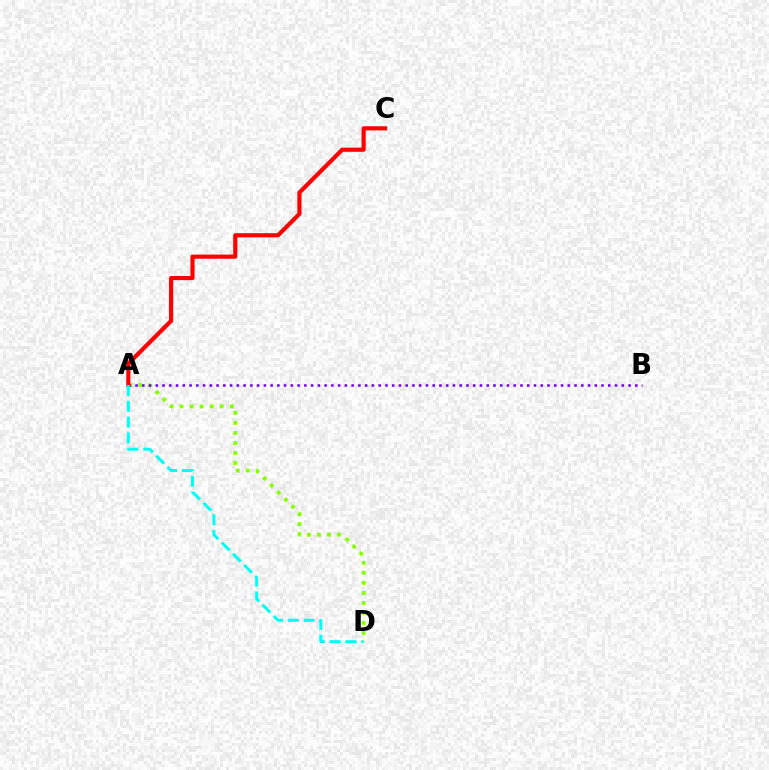{('A', 'D'): [{'color': '#84ff00', 'line_style': 'dotted', 'thickness': 2.72}, {'color': '#00fff6', 'line_style': 'dashed', 'thickness': 2.15}], ('A', 'B'): [{'color': '#7200ff', 'line_style': 'dotted', 'thickness': 1.83}], ('A', 'C'): [{'color': '#ff0000', 'line_style': 'solid', 'thickness': 2.99}]}